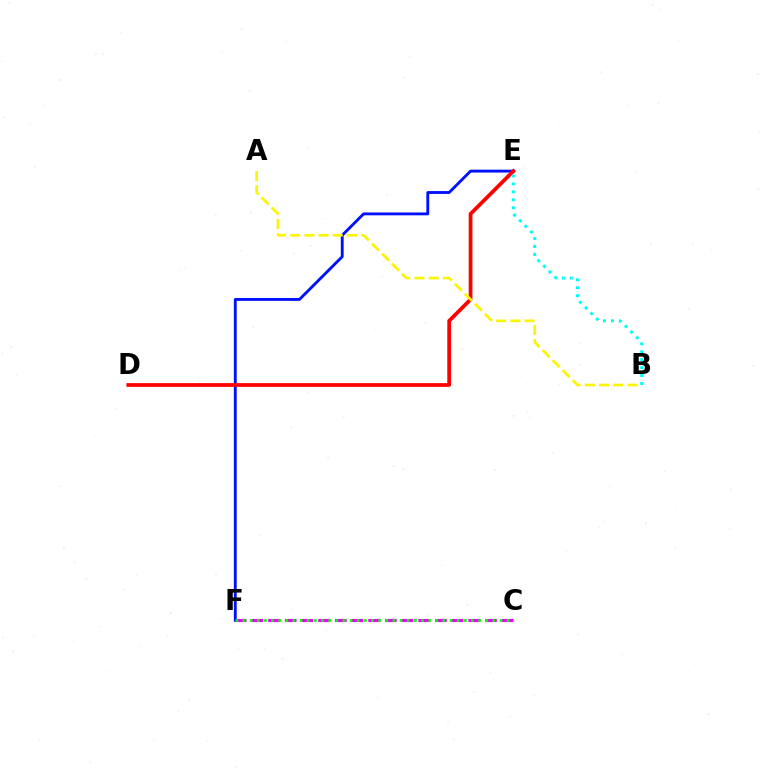{('C', 'F'): [{'color': '#ee00ff', 'line_style': 'dashed', 'thickness': 2.27}, {'color': '#08ff00', 'line_style': 'dotted', 'thickness': 1.94}], ('E', 'F'): [{'color': '#0010ff', 'line_style': 'solid', 'thickness': 2.05}], ('D', 'E'): [{'color': '#ff0000', 'line_style': 'solid', 'thickness': 2.7}], ('B', 'E'): [{'color': '#00fff6', 'line_style': 'dotted', 'thickness': 2.16}], ('A', 'B'): [{'color': '#fcf500', 'line_style': 'dashed', 'thickness': 1.93}]}